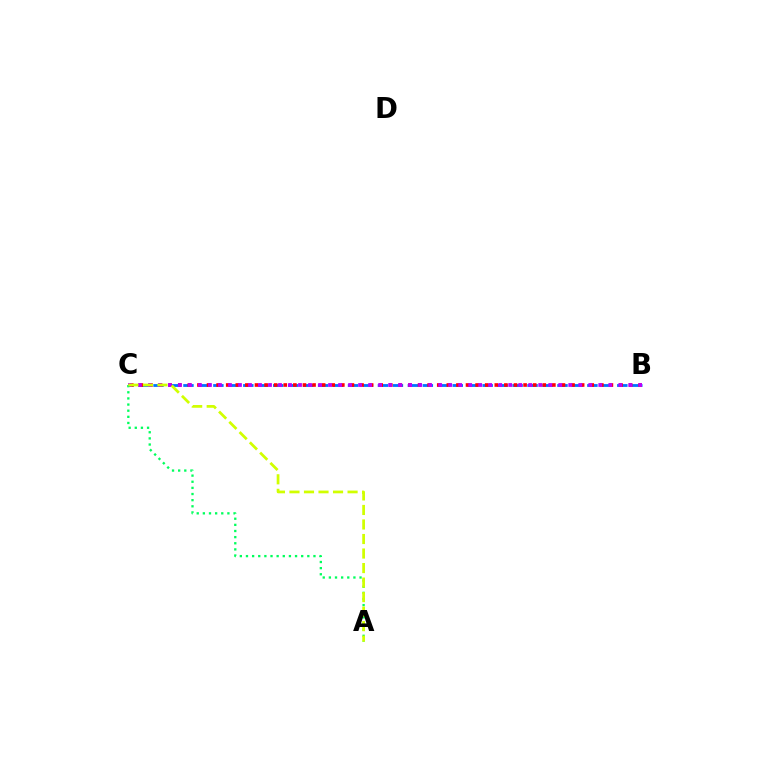{('B', 'C'): [{'color': '#0074ff', 'line_style': 'dashed', 'thickness': 2.03}, {'color': '#ff0000', 'line_style': 'dotted', 'thickness': 2.61}, {'color': '#b900ff', 'line_style': 'dotted', 'thickness': 2.72}], ('A', 'C'): [{'color': '#00ff5c', 'line_style': 'dotted', 'thickness': 1.67}, {'color': '#d1ff00', 'line_style': 'dashed', 'thickness': 1.97}]}